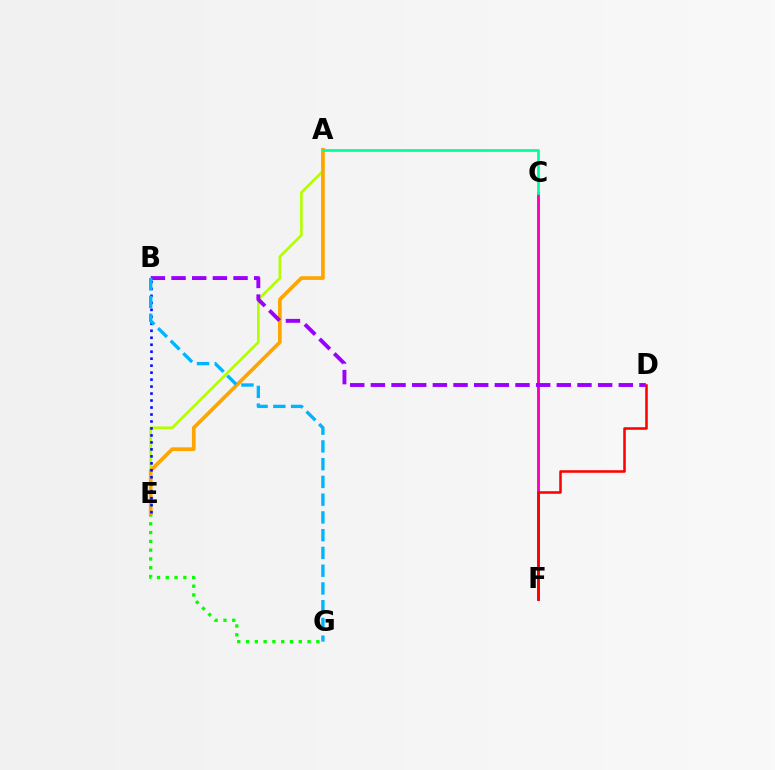{('E', 'G'): [{'color': '#08ff00', 'line_style': 'dotted', 'thickness': 2.39}], ('A', 'E'): [{'color': '#b3ff00', 'line_style': 'solid', 'thickness': 1.91}, {'color': '#ffa500', 'line_style': 'solid', 'thickness': 2.66}], ('B', 'E'): [{'color': '#0010ff', 'line_style': 'dotted', 'thickness': 1.9}], ('C', 'F'): [{'color': '#ff00bd', 'line_style': 'solid', 'thickness': 2.09}], ('D', 'F'): [{'color': '#ff0000', 'line_style': 'solid', 'thickness': 1.84}], ('B', 'D'): [{'color': '#9b00ff', 'line_style': 'dashed', 'thickness': 2.81}], ('B', 'G'): [{'color': '#00b5ff', 'line_style': 'dashed', 'thickness': 2.41}], ('A', 'C'): [{'color': '#00ff9d', 'line_style': 'solid', 'thickness': 1.97}]}